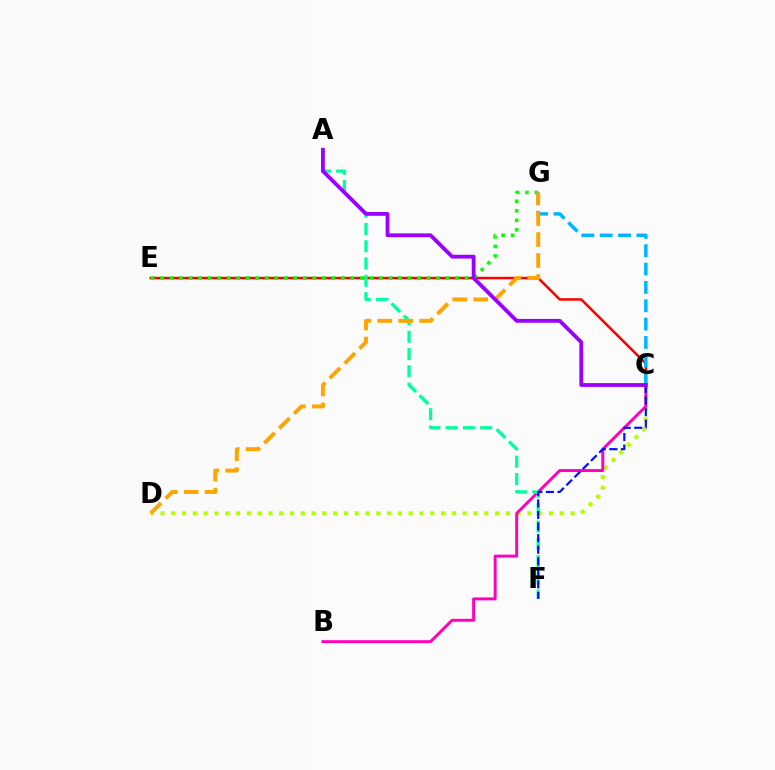{('C', 'E'): [{'color': '#ff0000', 'line_style': 'solid', 'thickness': 1.82}], ('C', 'D'): [{'color': '#b3ff00', 'line_style': 'dotted', 'thickness': 2.93}], ('E', 'G'): [{'color': '#08ff00', 'line_style': 'dotted', 'thickness': 2.59}], ('B', 'C'): [{'color': '#ff00bd', 'line_style': 'solid', 'thickness': 2.12}], ('A', 'F'): [{'color': '#00ff9d', 'line_style': 'dashed', 'thickness': 2.35}], ('C', 'F'): [{'color': '#0010ff', 'line_style': 'dashed', 'thickness': 1.57}], ('C', 'G'): [{'color': '#00b5ff', 'line_style': 'dashed', 'thickness': 2.49}], ('D', 'G'): [{'color': '#ffa500', 'line_style': 'dashed', 'thickness': 2.85}], ('A', 'C'): [{'color': '#9b00ff', 'line_style': 'solid', 'thickness': 2.74}]}